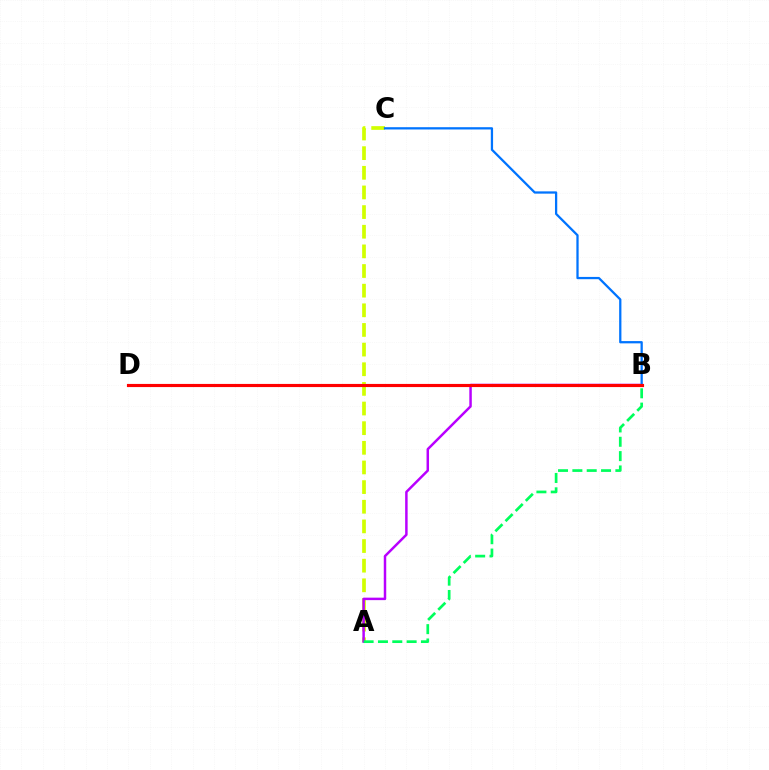{('A', 'C'): [{'color': '#d1ff00', 'line_style': 'dashed', 'thickness': 2.67}], ('A', 'B'): [{'color': '#b900ff', 'line_style': 'solid', 'thickness': 1.78}, {'color': '#00ff5c', 'line_style': 'dashed', 'thickness': 1.95}], ('B', 'C'): [{'color': '#0074ff', 'line_style': 'solid', 'thickness': 1.63}], ('B', 'D'): [{'color': '#ff0000', 'line_style': 'solid', 'thickness': 2.26}]}